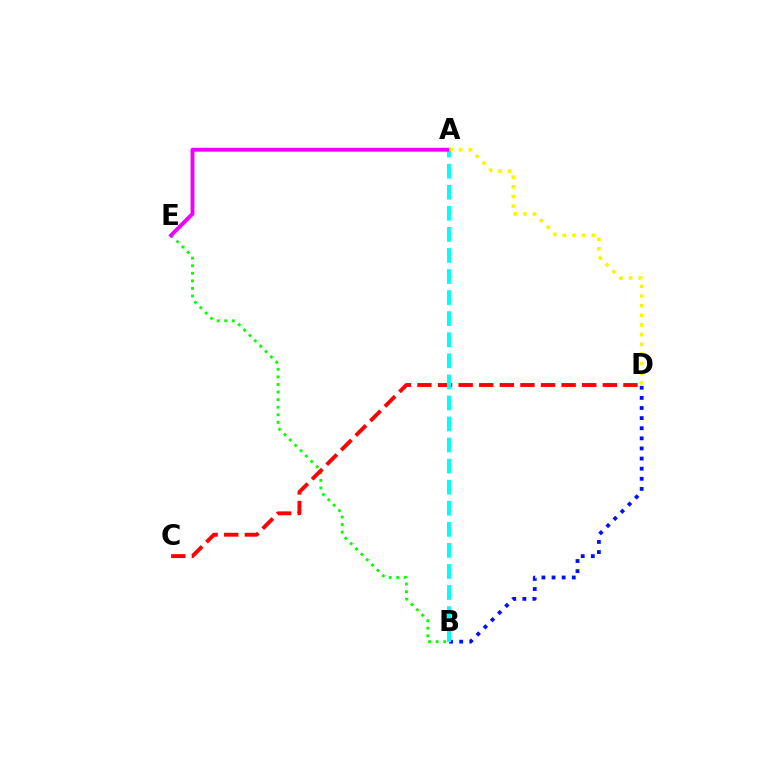{('B', 'E'): [{'color': '#08ff00', 'line_style': 'dotted', 'thickness': 2.06}], ('C', 'D'): [{'color': '#ff0000', 'line_style': 'dashed', 'thickness': 2.8}], ('B', 'D'): [{'color': '#0010ff', 'line_style': 'dotted', 'thickness': 2.75}], ('A', 'B'): [{'color': '#00fff6', 'line_style': 'dashed', 'thickness': 2.86}], ('A', 'E'): [{'color': '#ee00ff', 'line_style': 'solid', 'thickness': 2.81}], ('A', 'D'): [{'color': '#fcf500', 'line_style': 'dotted', 'thickness': 2.62}]}